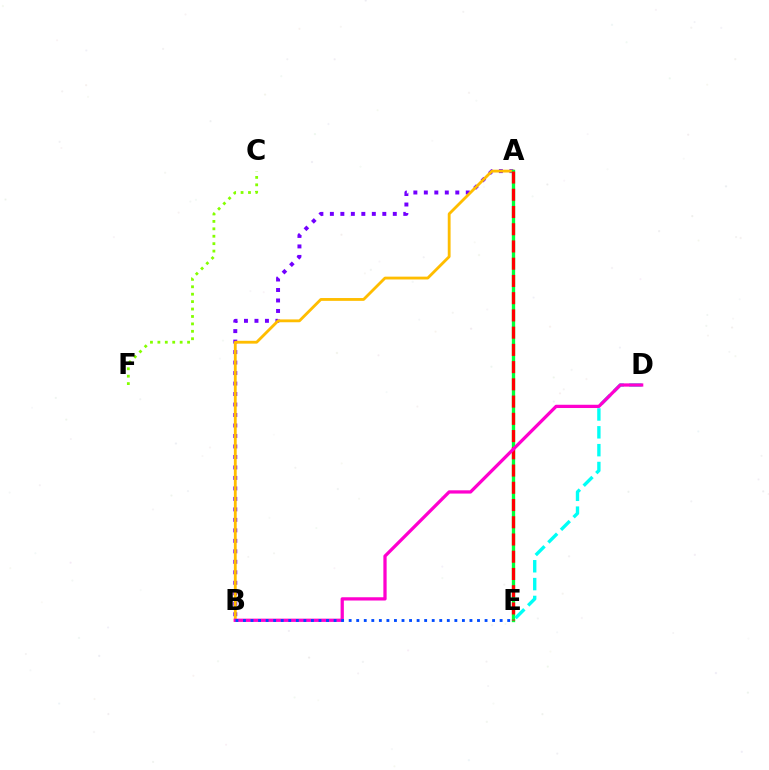{('C', 'F'): [{'color': '#84ff00', 'line_style': 'dotted', 'thickness': 2.02}], ('A', 'B'): [{'color': '#7200ff', 'line_style': 'dotted', 'thickness': 2.85}, {'color': '#ffbd00', 'line_style': 'solid', 'thickness': 2.04}], ('A', 'E'): [{'color': '#00ff39', 'line_style': 'solid', 'thickness': 2.4}, {'color': '#ff0000', 'line_style': 'dashed', 'thickness': 2.34}], ('D', 'E'): [{'color': '#00fff6', 'line_style': 'dashed', 'thickness': 2.42}], ('B', 'D'): [{'color': '#ff00cf', 'line_style': 'solid', 'thickness': 2.35}], ('B', 'E'): [{'color': '#004bff', 'line_style': 'dotted', 'thickness': 2.05}]}